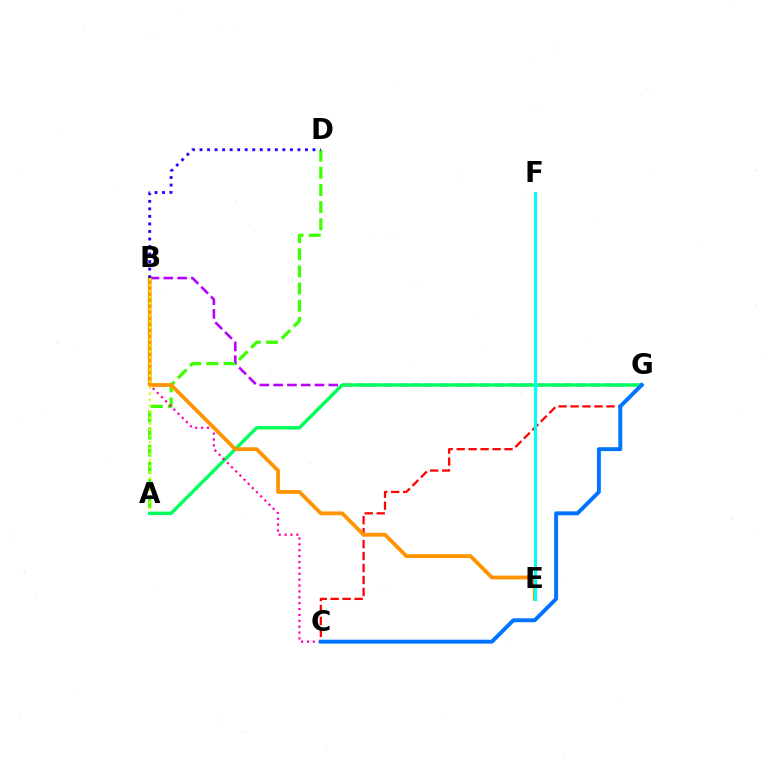{('C', 'G'): [{'color': '#ff0000', 'line_style': 'dashed', 'thickness': 1.63}, {'color': '#0074ff', 'line_style': 'solid', 'thickness': 2.82}], ('B', 'G'): [{'color': '#b900ff', 'line_style': 'dashed', 'thickness': 1.87}], ('A', 'G'): [{'color': '#00ff5c', 'line_style': 'solid', 'thickness': 2.48}], ('A', 'D'): [{'color': '#3dff00', 'line_style': 'dashed', 'thickness': 2.33}], ('B', 'C'): [{'color': '#ff00ac', 'line_style': 'dotted', 'thickness': 1.6}], ('B', 'E'): [{'color': '#ff9400', 'line_style': 'solid', 'thickness': 2.74}], ('E', 'F'): [{'color': '#00fff6', 'line_style': 'solid', 'thickness': 2.33}], ('A', 'B'): [{'color': '#d1ff00', 'line_style': 'dotted', 'thickness': 1.64}], ('B', 'D'): [{'color': '#2500ff', 'line_style': 'dotted', 'thickness': 2.05}]}